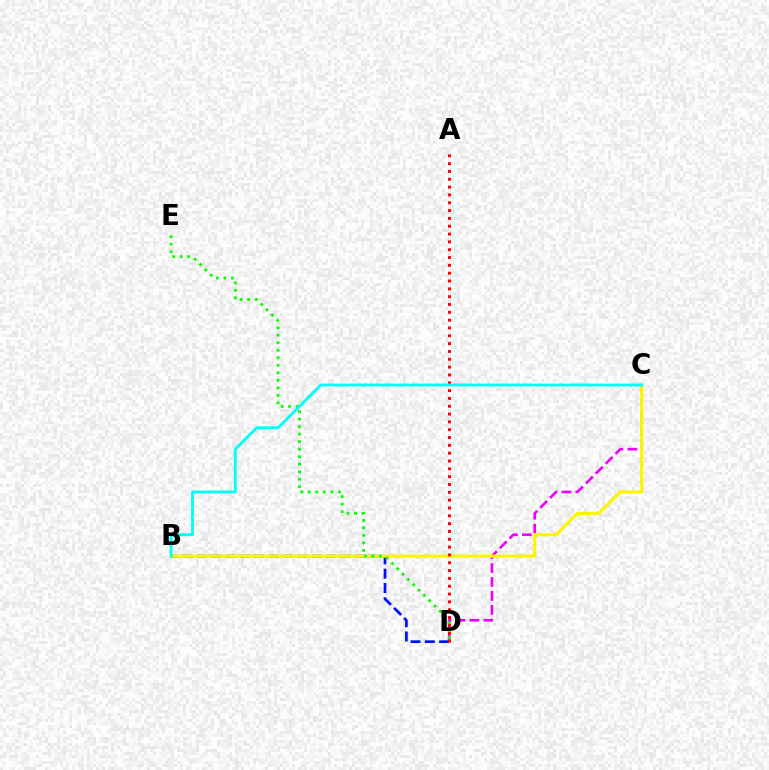{('C', 'D'): [{'color': '#ee00ff', 'line_style': 'dashed', 'thickness': 1.89}], ('B', 'D'): [{'color': '#0010ff', 'line_style': 'dashed', 'thickness': 1.95}], ('B', 'C'): [{'color': '#fcf500', 'line_style': 'solid', 'thickness': 2.28}, {'color': '#00fff6', 'line_style': 'solid', 'thickness': 2.04}], ('A', 'D'): [{'color': '#ff0000', 'line_style': 'dotted', 'thickness': 2.13}], ('D', 'E'): [{'color': '#08ff00', 'line_style': 'dotted', 'thickness': 2.04}]}